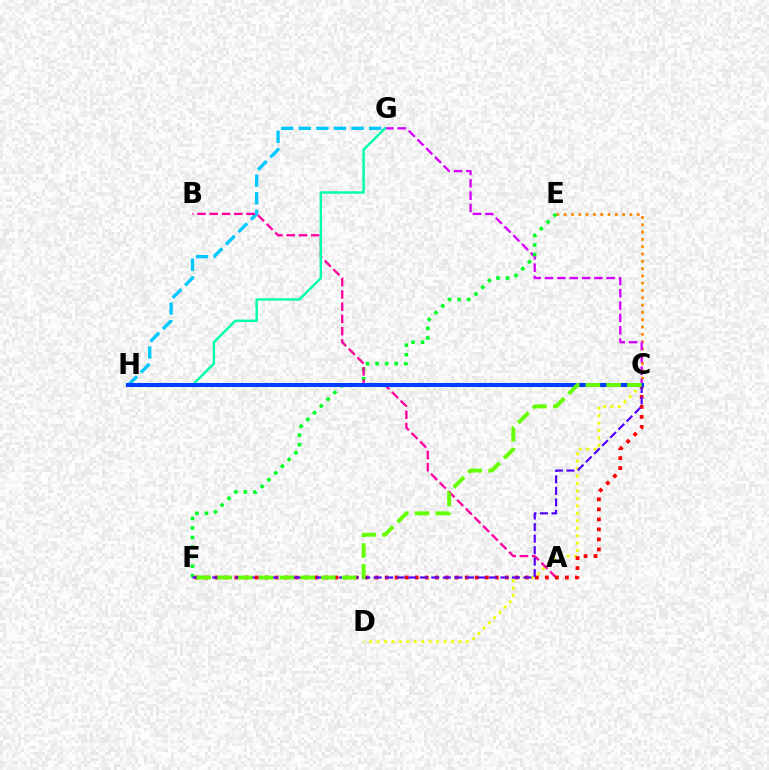{('C', 'D'): [{'color': '#eeff00', 'line_style': 'dotted', 'thickness': 2.02}], ('C', 'E'): [{'color': '#ff8800', 'line_style': 'dotted', 'thickness': 1.98}], ('C', 'G'): [{'color': '#d600ff', 'line_style': 'dashed', 'thickness': 1.68}], ('G', 'H'): [{'color': '#00c7ff', 'line_style': 'dashed', 'thickness': 2.39}, {'color': '#00ffaf', 'line_style': 'solid', 'thickness': 1.75}], ('E', 'F'): [{'color': '#00ff27', 'line_style': 'dotted', 'thickness': 2.59}], ('A', 'B'): [{'color': '#ff00a0', 'line_style': 'dashed', 'thickness': 1.67}], ('C', 'F'): [{'color': '#ff0000', 'line_style': 'dotted', 'thickness': 2.72}, {'color': '#4f00ff', 'line_style': 'dashed', 'thickness': 1.57}, {'color': '#66ff00', 'line_style': 'dashed', 'thickness': 2.82}], ('C', 'H'): [{'color': '#003fff', 'line_style': 'solid', 'thickness': 2.9}]}